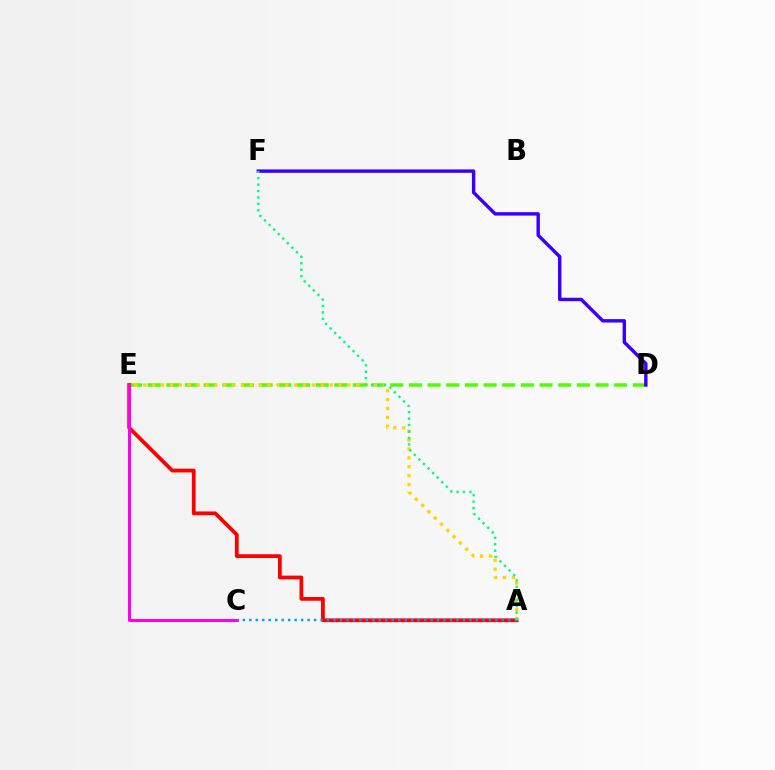{('D', 'E'): [{'color': '#4fff00', 'line_style': 'dashed', 'thickness': 2.53}], ('D', 'F'): [{'color': '#3700ff', 'line_style': 'solid', 'thickness': 2.46}], ('A', 'E'): [{'color': '#ff0000', 'line_style': 'solid', 'thickness': 2.71}, {'color': '#ffd500', 'line_style': 'dotted', 'thickness': 2.41}], ('C', 'E'): [{'color': '#ff00ed', 'line_style': 'solid', 'thickness': 2.18}], ('A', 'C'): [{'color': '#009eff', 'line_style': 'dotted', 'thickness': 1.76}], ('A', 'F'): [{'color': '#00ff86', 'line_style': 'dotted', 'thickness': 1.75}]}